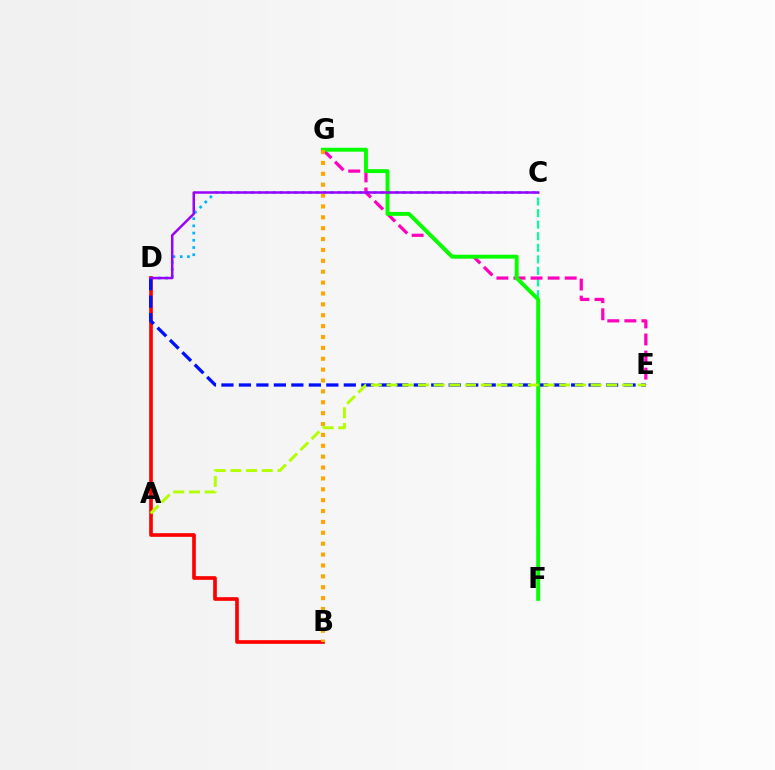{('C', 'F'): [{'color': '#00ff9d', 'line_style': 'dashed', 'thickness': 1.57}], ('C', 'D'): [{'color': '#00b5ff', 'line_style': 'dotted', 'thickness': 1.96}, {'color': '#9b00ff', 'line_style': 'solid', 'thickness': 1.8}], ('B', 'D'): [{'color': '#ff0000', 'line_style': 'solid', 'thickness': 2.63}], ('D', 'E'): [{'color': '#0010ff', 'line_style': 'dashed', 'thickness': 2.38}], ('E', 'G'): [{'color': '#ff00bd', 'line_style': 'dashed', 'thickness': 2.32}], ('F', 'G'): [{'color': '#08ff00', 'line_style': 'solid', 'thickness': 2.82}], ('A', 'E'): [{'color': '#b3ff00', 'line_style': 'dashed', 'thickness': 2.13}], ('B', 'G'): [{'color': '#ffa500', 'line_style': 'dotted', 'thickness': 2.96}]}